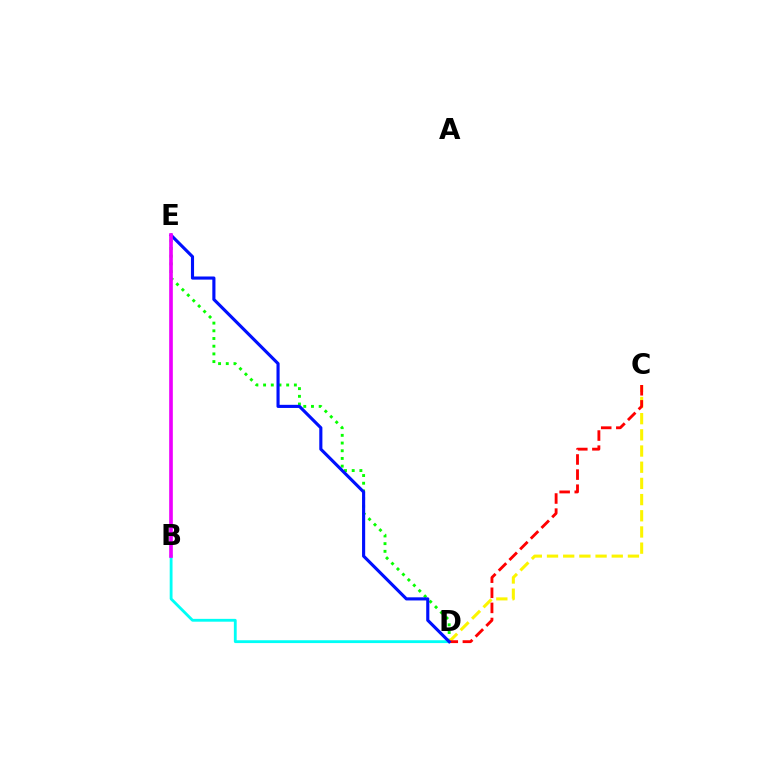{('B', 'D'): [{'color': '#00fff6', 'line_style': 'solid', 'thickness': 2.04}], ('D', 'E'): [{'color': '#08ff00', 'line_style': 'dotted', 'thickness': 2.09}, {'color': '#0010ff', 'line_style': 'solid', 'thickness': 2.25}], ('C', 'D'): [{'color': '#fcf500', 'line_style': 'dashed', 'thickness': 2.2}, {'color': '#ff0000', 'line_style': 'dashed', 'thickness': 2.05}], ('B', 'E'): [{'color': '#ee00ff', 'line_style': 'solid', 'thickness': 2.63}]}